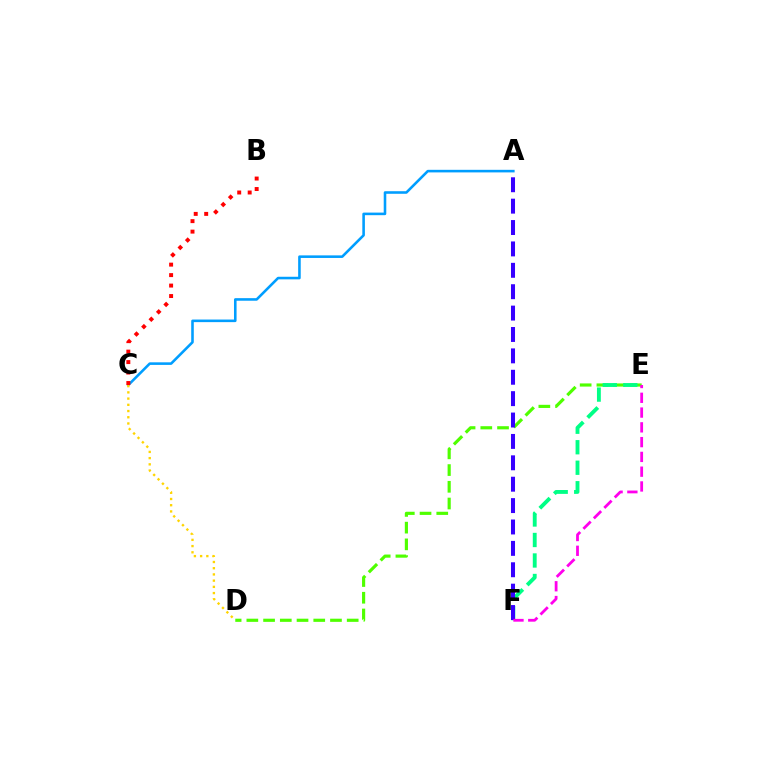{('D', 'E'): [{'color': '#4fff00', 'line_style': 'dashed', 'thickness': 2.27}], ('E', 'F'): [{'color': '#00ff86', 'line_style': 'dashed', 'thickness': 2.78}, {'color': '#ff00ed', 'line_style': 'dashed', 'thickness': 2.01}], ('A', 'C'): [{'color': '#009eff', 'line_style': 'solid', 'thickness': 1.86}], ('A', 'F'): [{'color': '#3700ff', 'line_style': 'dashed', 'thickness': 2.91}], ('B', 'C'): [{'color': '#ff0000', 'line_style': 'dotted', 'thickness': 2.84}], ('C', 'D'): [{'color': '#ffd500', 'line_style': 'dotted', 'thickness': 1.69}]}